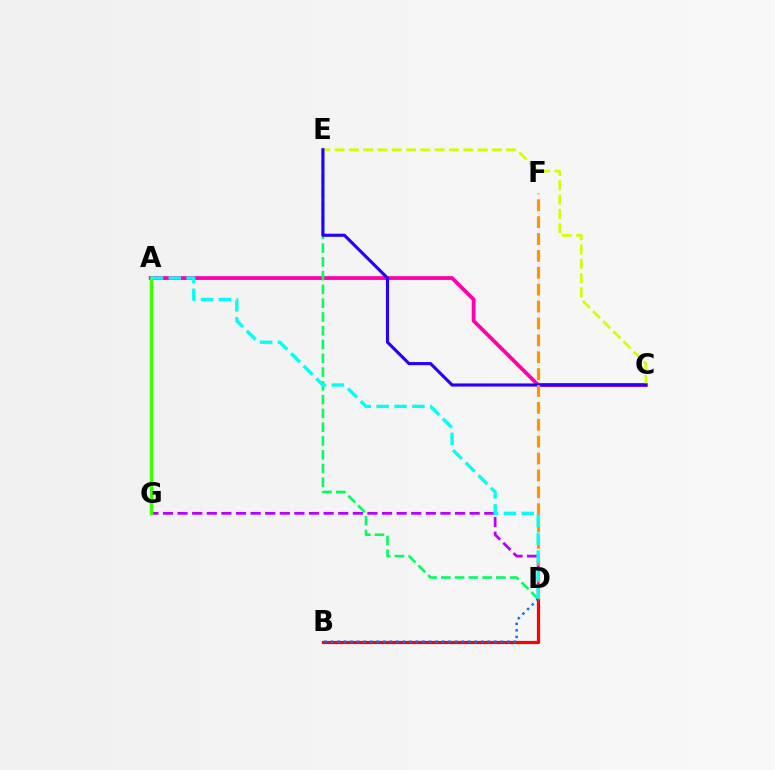{('A', 'C'): [{'color': '#ff00ac', 'line_style': 'solid', 'thickness': 2.73}], ('D', 'G'): [{'color': '#b900ff', 'line_style': 'dashed', 'thickness': 1.98}], ('D', 'E'): [{'color': '#00ff5c', 'line_style': 'dashed', 'thickness': 1.87}], ('B', 'D'): [{'color': '#ff0000', 'line_style': 'solid', 'thickness': 2.32}, {'color': '#0074ff', 'line_style': 'dotted', 'thickness': 1.77}], ('C', 'E'): [{'color': '#d1ff00', 'line_style': 'dashed', 'thickness': 1.94}, {'color': '#2500ff', 'line_style': 'solid', 'thickness': 2.24}], ('D', 'F'): [{'color': '#ff9400', 'line_style': 'dashed', 'thickness': 2.29}], ('A', 'G'): [{'color': '#3dff00', 'line_style': 'solid', 'thickness': 2.51}], ('A', 'D'): [{'color': '#00fff6', 'line_style': 'dashed', 'thickness': 2.43}]}